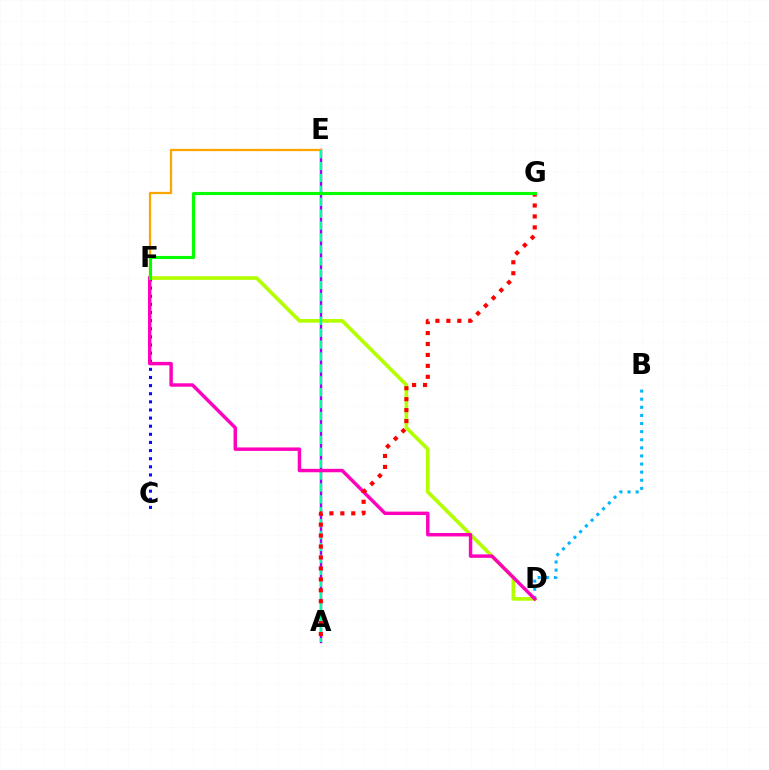{('B', 'D'): [{'color': '#00b5ff', 'line_style': 'dotted', 'thickness': 2.2}], ('C', 'F'): [{'color': '#0010ff', 'line_style': 'dotted', 'thickness': 2.21}], ('A', 'E'): [{'color': '#9b00ff', 'line_style': 'solid', 'thickness': 1.74}, {'color': '#00ff9d', 'line_style': 'dashed', 'thickness': 1.62}], ('E', 'F'): [{'color': '#ffa500', 'line_style': 'solid', 'thickness': 1.64}], ('D', 'F'): [{'color': '#b3ff00', 'line_style': 'solid', 'thickness': 2.63}, {'color': '#ff00bd', 'line_style': 'solid', 'thickness': 2.48}], ('A', 'G'): [{'color': '#ff0000', 'line_style': 'dotted', 'thickness': 2.97}], ('F', 'G'): [{'color': '#08ff00', 'line_style': 'solid', 'thickness': 2.26}]}